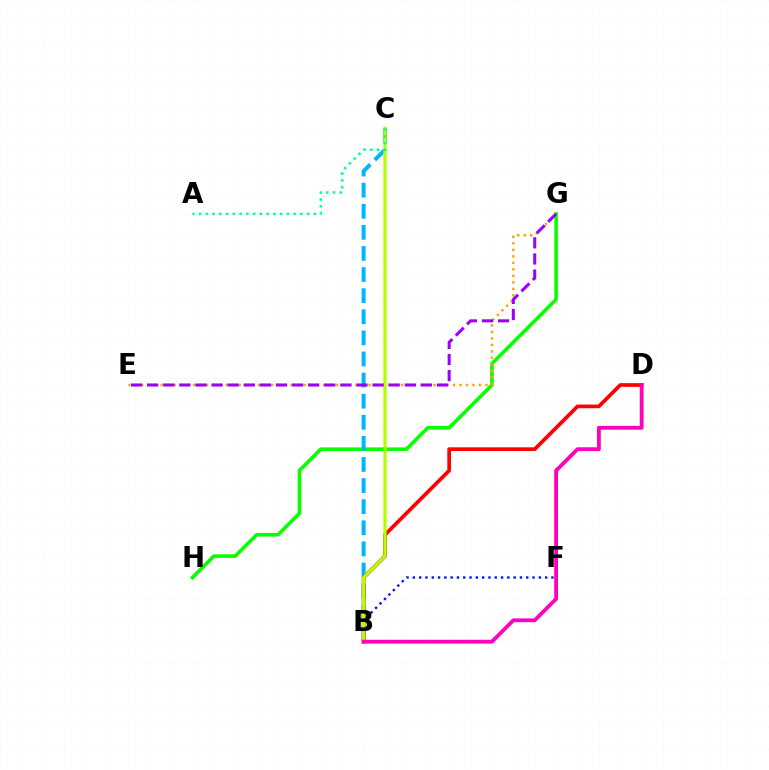{('G', 'H'): [{'color': '#08ff00', 'line_style': 'solid', 'thickness': 2.59}], ('B', 'C'): [{'color': '#00b5ff', 'line_style': 'dashed', 'thickness': 2.87}, {'color': '#b3ff00', 'line_style': 'solid', 'thickness': 2.36}], ('B', 'D'): [{'color': '#ff0000', 'line_style': 'solid', 'thickness': 2.67}, {'color': '#ff00bd', 'line_style': 'solid', 'thickness': 2.75}], ('B', 'F'): [{'color': '#0010ff', 'line_style': 'dotted', 'thickness': 1.71}], ('E', 'G'): [{'color': '#ffa500', 'line_style': 'dotted', 'thickness': 1.77}, {'color': '#9b00ff', 'line_style': 'dashed', 'thickness': 2.19}], ('A', 'C'): [{'color': '#00ff9d', 'line_style': 'dotted', 'thickness': 1.84}]}